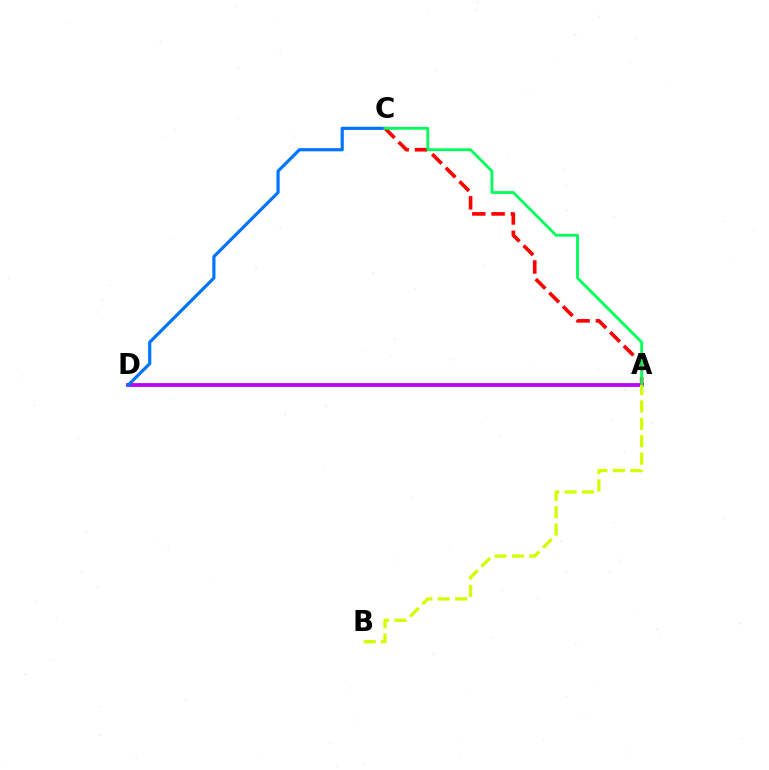{('A', 'D'): [{'color': '#b900ff', 'line_style': 'solid', 'thickness': 2.71}], ('C', 'D'): [{'color': '#0074ff', 'line_style': 'solid', 'thickness': 2.29}], ('A', 'C'): [{'color': '#ff0000', 'line_style': 'dashed', 'thickness': 2.62}, {'color': '#00ff5c', 'line_style': 'solid', 'thickness': 2.04}], ('A', 'B'): [{'color': '#d1ff00', 'line_style': 'dashed', 'thickness': 2.36}]}